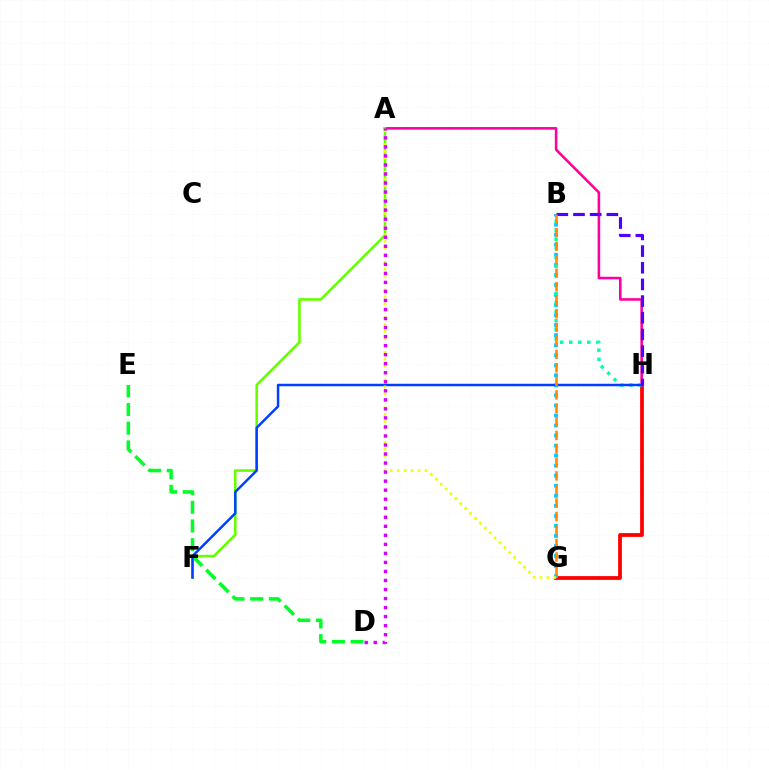{('G', 'H'): [{'color': '#ff0000', 'line_style': 'solid', 'thickness': 2.72}], ('D', 'E'): [{'color': '#00ff27', 'line_style': 'dashed', 'thickness': 2.54}], ('A', 'H'): [{'color': '#ff00a0', 'line_style': 'solid', 'thickness': 1.86}], ('B', 'G'): [{'color': '#00c7ff', 'line_style': 'dotted', 'thickness': 2.73}, {'color': '#ff8800', 'line_style': 'dashed', 'thickness': 1.84}], ('B', 'H'): [{'color': '#00ffaf', 'line_style': 'dotted', 'thickness': 2.46}, {'color': '#4f00ff', 'line_style': 'dashed', 'thickness': 2.27}], ('A', 'F'): [{'color': '#66ff00', 'line_style': 'solid', 'thickness': 1.85}], ('F', 'H'): [{'color': '#003fff', 'line_style': 'solid', 'thickness': 1.79}], ('A', 'G'): [{'color': '#eeff00', 'line_style': 'dotted', 'thickness': 1.88}], ('A', 'D'): [{'color': '#d600ff', 'line_style': 'dotted', 'thickness': 2.45}]}